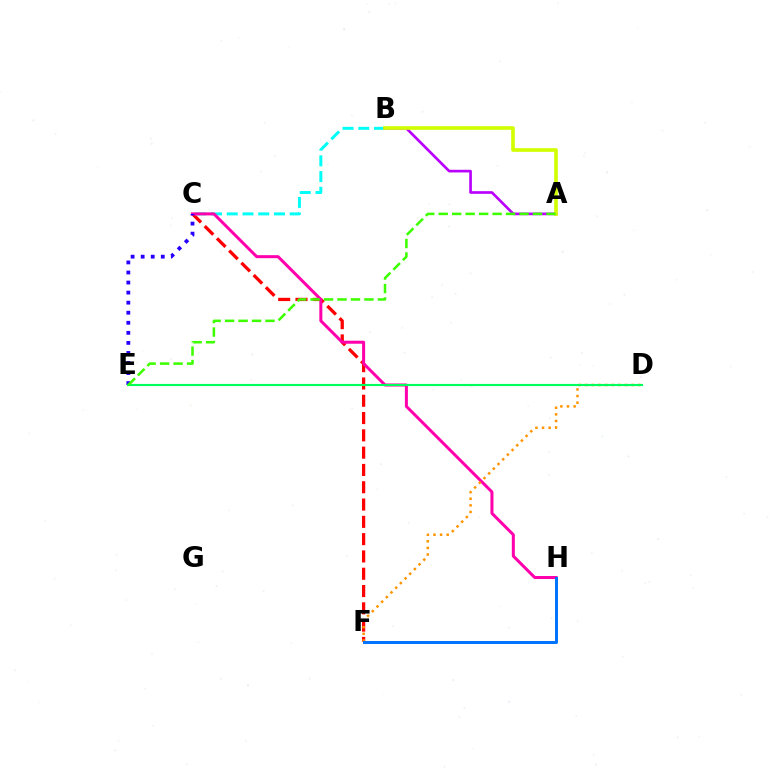{('C', 'F'): [{'color': '#ff0000', 'line_style': 'dashed', 'thickness': 2.35}], ('B', 'C'): [{'color': '#00fff6', 'line_style': 'dashed', 'thickness': 2.14}], ('C', 'H'): [{'color': '#ff00ac', 'line_style': 'solid', 'thickness': 2.17}], ('D', 'F'): [{'color': '#ff9400', 'line_style': 'dotted', 'thickness': 1.8}], ('A', 'B'): [{'color': '#b900ff', 'line_style': 'solid', 'thickness': 1.92}, {'color': '#d1ff00', 'line_style': 'solid', 'thickness': 2.65}], ('C', 'E'): [{'color': '#2500ff', 'line_style': 'dotted', 'thickness': 2.73}], ('D', 'E'): [{'color': '#00ff5c', 'line_style': 'solid', 'thickness': 1.54}], ('F', 'H'): [{'color': '#0074ff', 'line_style': 'solid', 'thickness': 2.14}], ('A', 'E'): [{'color': '#3dff00', 'line_style': 'dashed', 'thickness': 1.83}]}